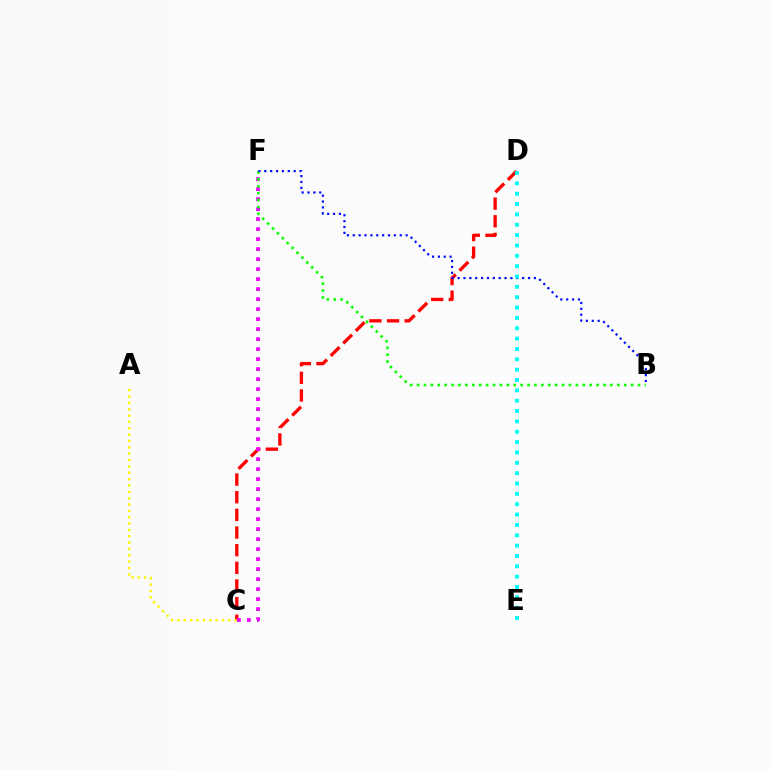{('C', 'D'): [{'color': '#ff0000', 'line_style': 'dashed', 'thickness': 2.4}], ('A', 'C'): [{'color': '#fcf500', 'line_style': 'dotted', 'thickness': 1.73}], ('C', 'F'): [{'color': '#ee00ff', 'line_style': 'dotted', 'thickness': 2.72}], ('B', 'F'): [{'color': '#08ff00', 'line_style': 'dotted', 'thickness': 1.88}, {'color': '#0010ff', 'line_style': 'dotted', 'thickness': 1.6}], ('D', 'E'): [{'color': '#00fff6', 'line_style': 'dotted', 'thickness': 2.81}]}